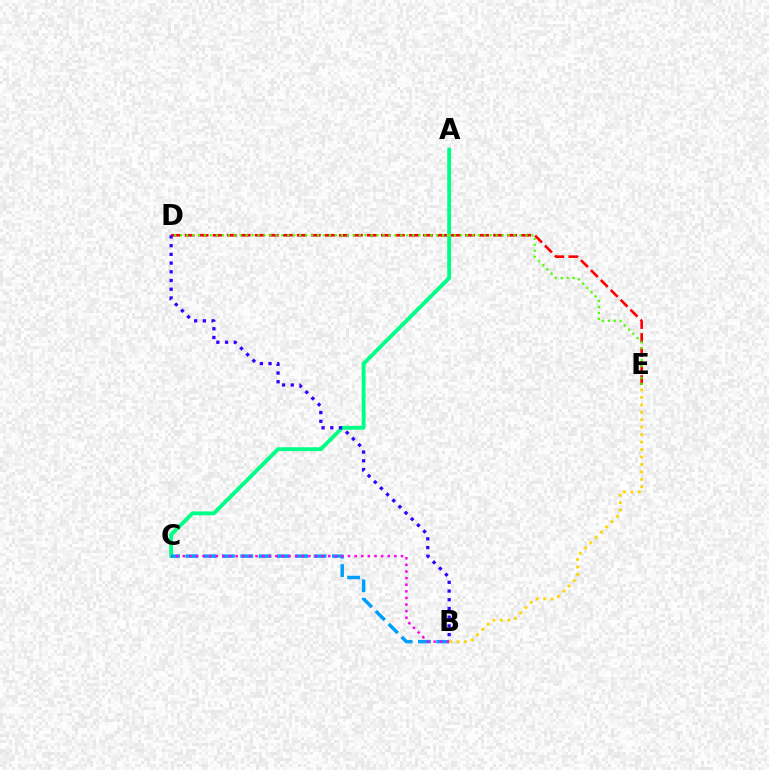{('A', 'C'): [{'color': '#00ff86', 'line_style': 'solid', 'thickness': 2.78}], ('D', 'E'): [{'color': '#ff0000', 'line_style': 'dashed', 'thickness': 1.9}, {'color': '#4fff00', 'line_style': 'dotted', 'thickness': 1.62}], ('B', 'C'): [{'color': '#009eff', 'line_style': 'dashed', 'thickness': 2.49}, {'color': '#ff00ed', 'line_style': 'dotted', 'thickness': 1.8}], ('B', 'D'): [{'color': '#3700ff', 'line_style': 'dotted', 'thickness': 2.37}], ('B', 'E'): [{'color': '#ffd500', 'line_style': 'dotted', 'thickness': 2.03}]}